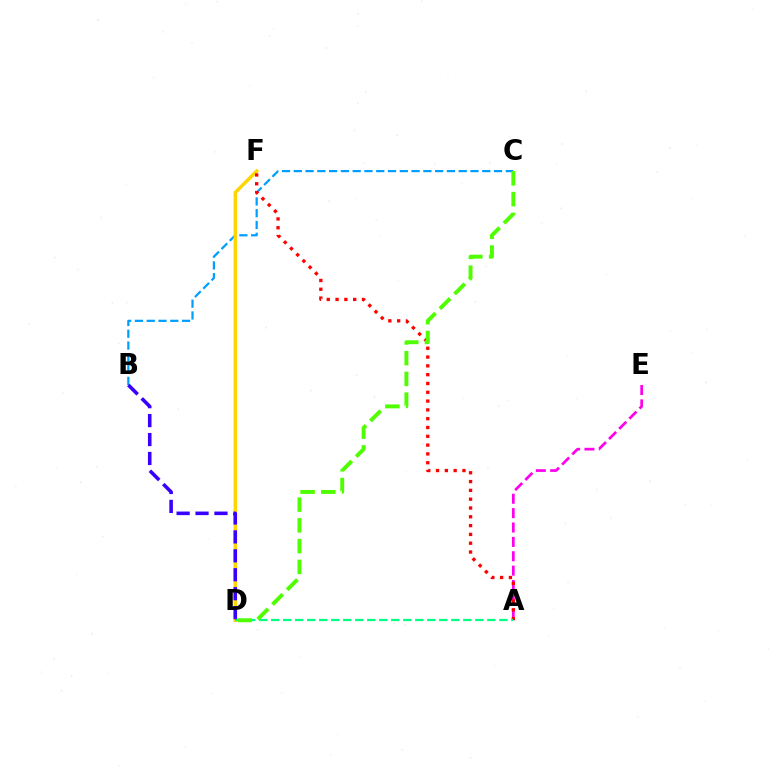{('A', 'E'): [{'color': '#ff00ed', 'line_style': 'dashed', 'thickness': 1.95}], ('B', 'C'): [{'color': '#009eff', 'line_style': 'dashed', 'thickness': 1.6}], ('D', 'F'): [{'color': '#ffd500', 'line_style': 'solid', 'thickness': 2.47}], ('A', 'F'): [{'color': '#ff0000', 'line_style': 'dotted', 'thickness': 2.39}], ('A', 'D'): [{'color': '#00ff86', 'line_style': 'dashed', 'thickness': 1.63}], ('B', 'D'): [{'color': '#3700ff', 'line_style': 'dashed', 'thickness': 2.57}], ('C', 'D'): [{'color': '#4fff00', 'line_style': 'dashed', 'thickness': 2.82}]}